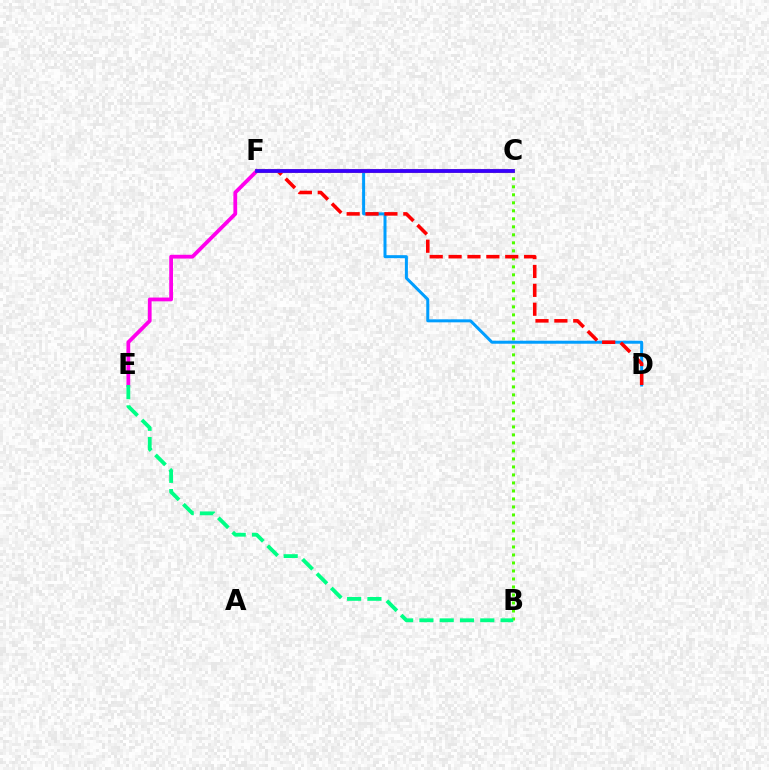{('E', 'F'): [{'color': '#ff00ed', 'line_style': 'solid', 'thickness': 2.72}], ('B', 'C'): [{'color': '#4fff00', 'line_style': 'dotted', 'thickness': 2.17}], ('B', 'E'): [{'color': '#00ff86', 'line_style': 'dashed', 'thickness': 2.76}], ('D', 'F'): [{'color': '#009eff', 'line_style': 'solid', 'thickness': 2.16}, {'color': '#ff0000', 'line_style': 'dashed', 'thickness': 2.57}], ('C', 'F'): [{'color': '#ffd500', 'line_style': 'solid', 'thickness': 2.9}, {'color': '#3700ff', 'line_style': 'solid', 'thickness': 2.74}]}